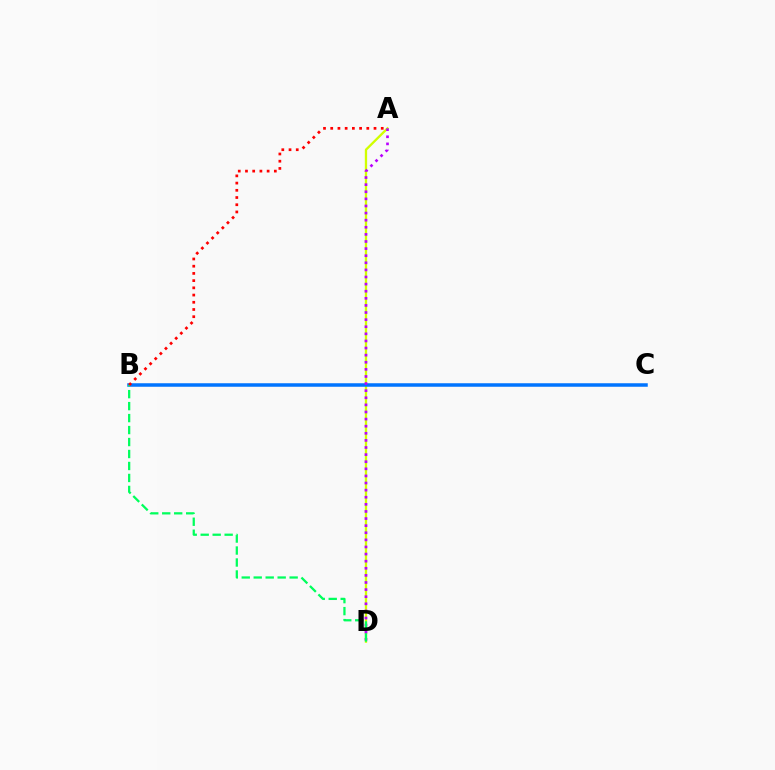{('A', 'D'): [{'color': '#d1ff00', 'line_style': 'solid', 'thickness': 1.66}, {'color': '#b900ff', 'line_style': 'dotted', 'thickness': 1.93}], ('B', 'C'): [{'color': '#0074ff', 'line_style': 'solid', 'thickness': 2.53}], ('B', 'D'): [{'color': '#00ff5c', 'line_style': 'dashed', 'thickness': 1.63}], ('A', 'B'): [{'color': '#ff0000', 'line_style': 'dotted', 'thickness': 1.96}]}